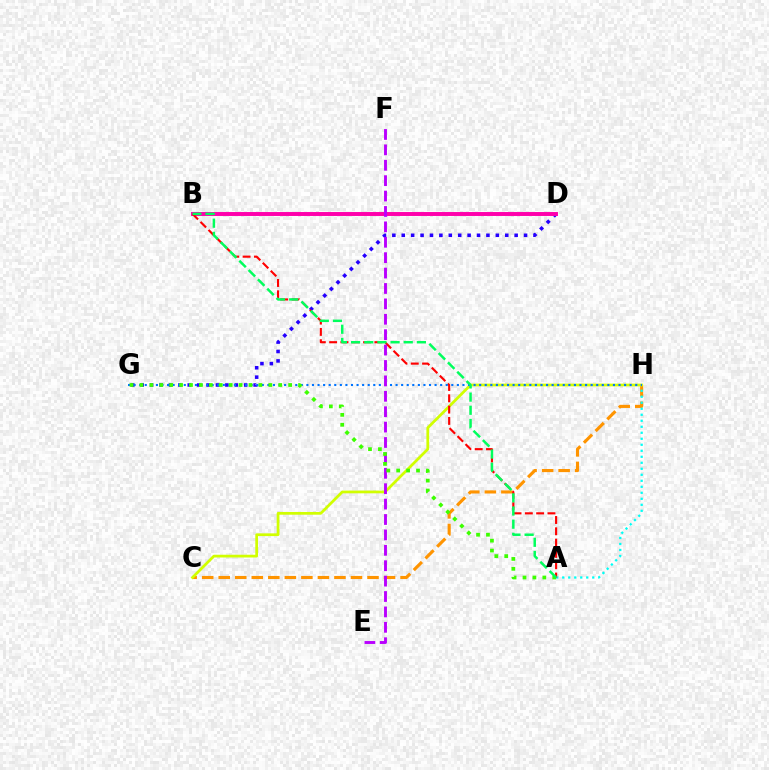{('D', 'G'): [{'color': '#2500ff', 'line_style': 'dotted', 'thickness': 2.56}], ('C', 'H'): [{'color': '#ff9400', 'line_style': 'dashed', 'thickness': 2.25}, {'color': '#d1ff00', 'line_style': 'solid', 'thickness': 1.98}], ('A', 'H'): [{'color': '#00fff6', 'line_style': 'dotted', 'thickness': 1.63}], ('B', 'D'): [{'color': '#ff00ac', 'line_style': 'solid', 'thickness': 2.84}], ('A', 'B'): [{'color': '#ff0000', 'line_style': 'dashed', 'thickness': 1.54}, {'color': '#00ff5c', 'line_style': 'dashed', 'thickness': 1.79}], ('G', 'H'): [{'color': '#0074ff', 'line_style': 'dotted', 'thickness': 1.51}], ('E', 'F'): [{'color': '#b900ff', 'line_style': 'dashed', 'thickness': 2.09}], ('A', 'G'): [{'color': '#3dff00', 'line_style': 'dotted', 'thickness': 2.69}]}